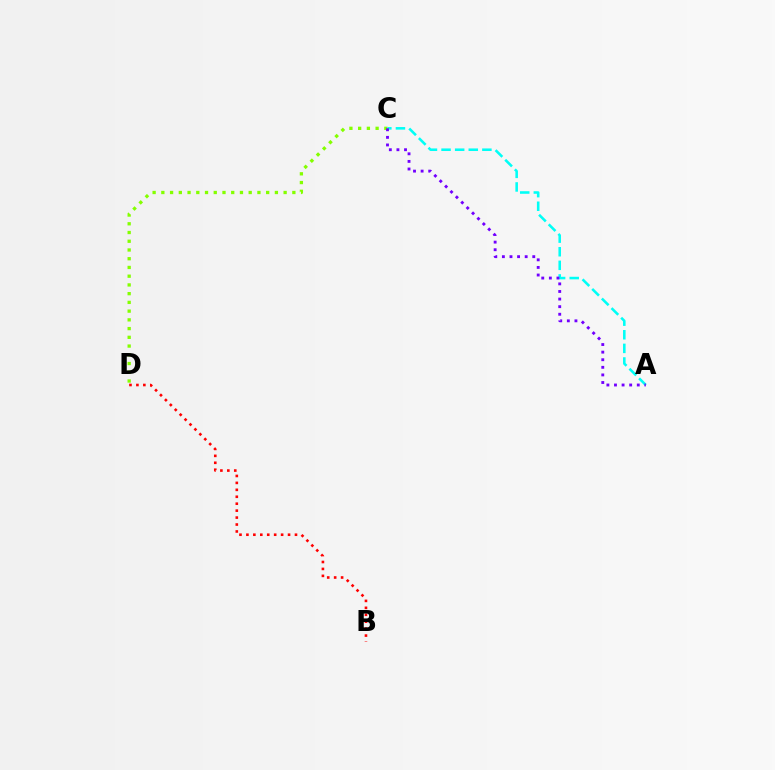{('C', 'D'): [{'color': '#84ff00', 'line_style': 'dotted', 'thickness': 2.37}], ('B', 'D'): [{'color': '#ff0000', 'line_style': 'dotted', 'thickness': 1.89}], ('A', 'C'): [{'color': '#00fff6', 'line_style': 'dashed', 'thickness': 1.85}, {'color': '#7200ff', 'line_style': 'dotted', 'thickness': 2.06}]}